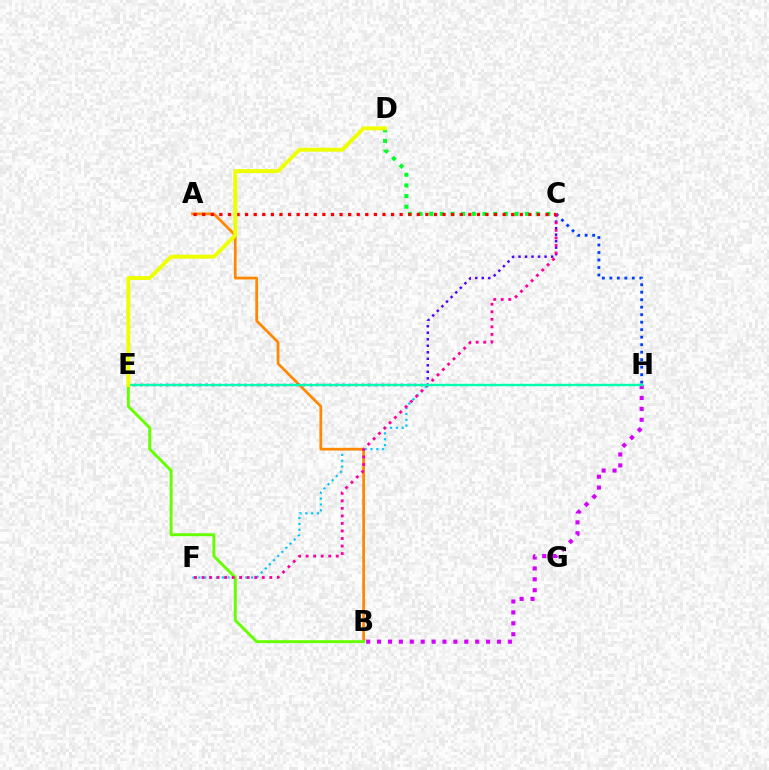{('C', 'H'): [{'color': '#003fff', 'line_style': 'dotted', 'thickness': 2.04}], ('F', 'H'): [{'color': '#00c7ff', 'line_style': 'dotted', 'thickness': 1.59}], ('B', 'H'): [{'color': '#d600ff', 'line_style': 'dotted', 'thickness': 2.96}], ('C', 'D'): [{'color': '#00ff27', 'line_style': 'dotted', 'thickness': 2.9}], ('A', 'B'): [{'color': '#ff8800', 'line_style': 'solid', 'thickness': 1.96}], ('B', 'E'): [{'color': '#66ff00', 'line_style': 'solid', 'thickness': 2.11}], ('C', 'E'): [{'color': '#4f00ff', 'line_style': 'dotted', 'thickness': 1.77}], ('C', 'F'): [{'color': '#ff00a0', 'line_style': 'dotted', 'thickness': 2.05}], ('A', 'C'): [{'color': '#ff0000', 'line_style': 'dotted', 'thickness': 2.33}], ('E', 'H'): [{'color': '#00ffaf', 'line_style': 'solid', 'thickness': 1.69}], ('D', 'E'): [{'color': '#eeff00', 'line_style': 'solid', 'thickness': 2.83}]}